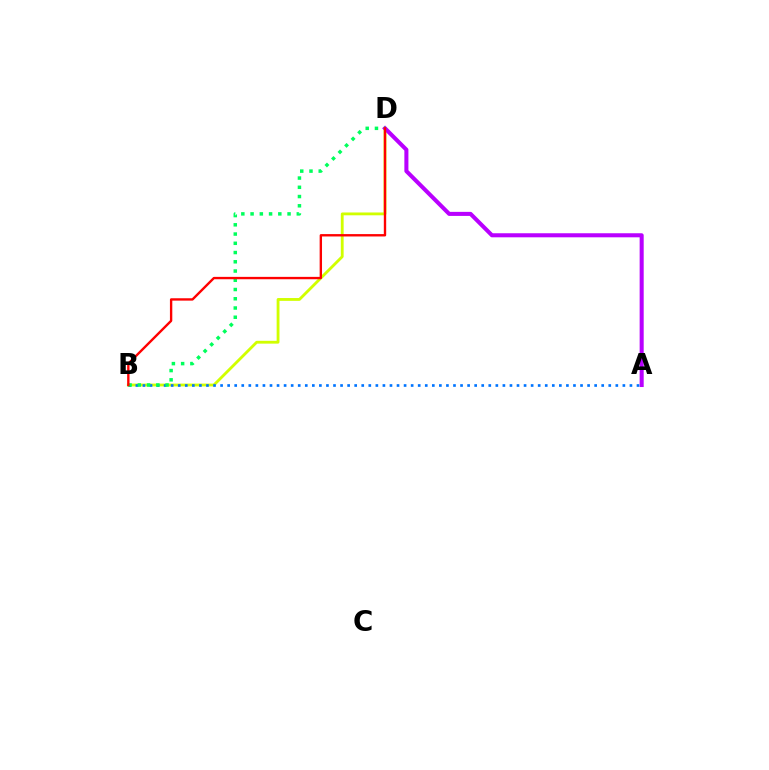{('B', 'D'): [{'color': '#d1ff00', 'line_style': 'solid', 'thickness': 2.04}, {'color': '#00ff5c', 'line_style': 'dotted', 'thickness': 2.51}, {'color': '#ff0000', 'line_style': 'solid', 'thickness': 1.71}], ('A', 'D'): [{'color': '#b900ff', 'line_style': 'solid', 'thickness': 2.92}], ('A', 'B'): [{'color': '#0074ff', 'line_style': 'dotted', 'thickness': 1.92}]}